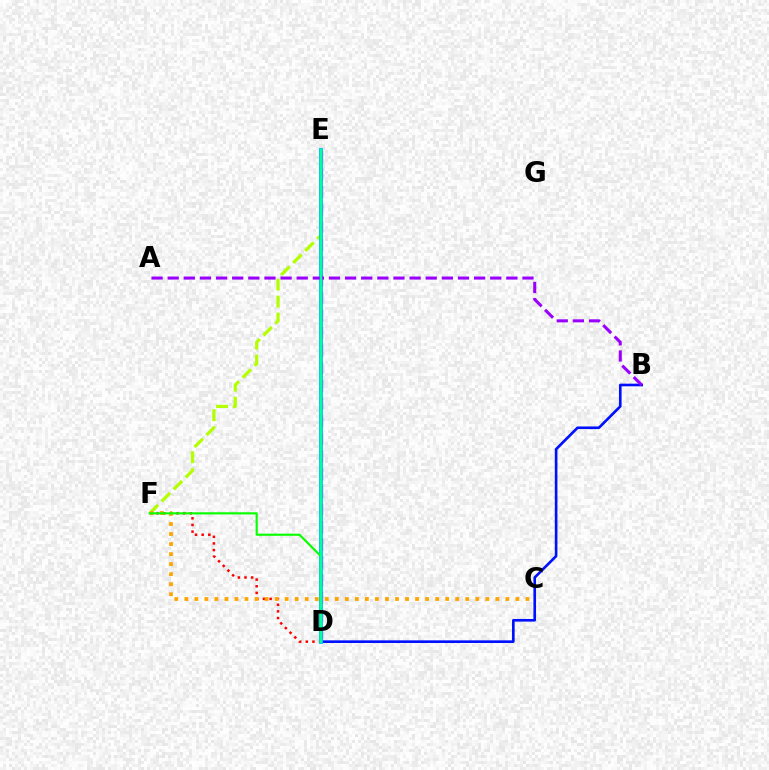{('B', 'D'): [{'color': '#0010ff', 'line_style': 'solid', 'thickness': 1.9}], ('D', 'F'): [{'color': '#ff0000', 'line_style': 'dotted', 'thickness': 1.81}, {'color': '#08ff00', 'line_style': 'solid', 'thickness': 1.55}], ('D', 'E'): [{'color': '#ff00bd', 'line_style': 'dashed', 'thickness': 2.4}, {'color': '#00b5ff', 'line_style': 'solid', 'thickness': 2.76}, {'color': '#00ff9d', 'line_style': 'solid', 'thickness': 1.74}], ('E', 'F'): [{'color': '#b3ff00', 'line_style': 'dashed', 'thickness': 2.31}], ('C', 'F'): [{'color': '#ffa500', 'line_style': 'dotted', 'thickness': 2.73}], ('A', 'B'): [{'color': '#9b00ff', 'line_style': 'dashed', 'thickness': 2.19}]}